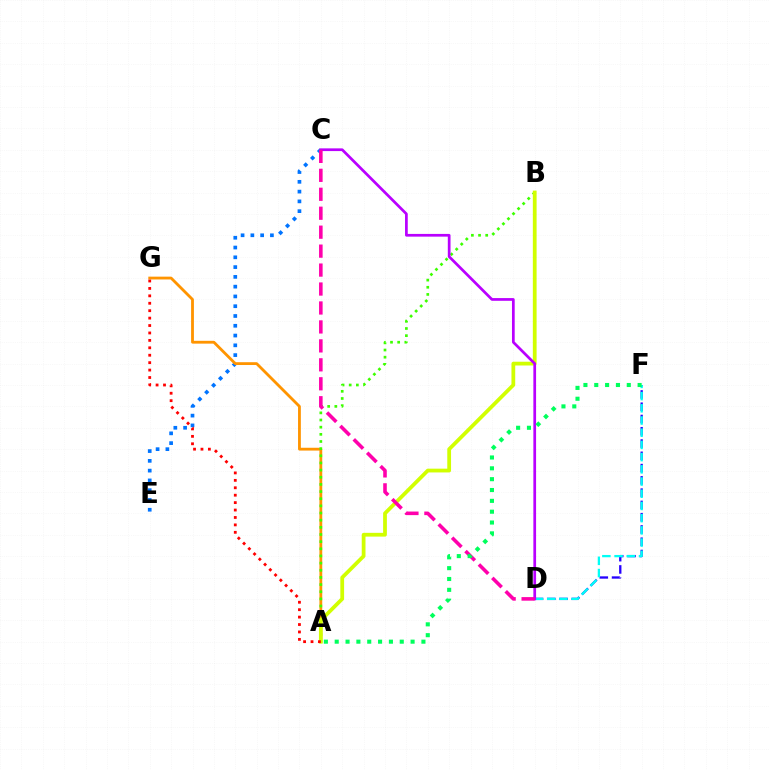{('C', 'E'): [{'color': '#0074ff', 'line_style': 'dotted', 'thickness': 2.66}], ('A', 'G'): [{'color': '#ff9400', 'line_style': 'solid', 'thickness': 2.02}, {'color': '#ff0000', 'line_style': 'dotted', 'thickness': 2.02}], ('A', 'B'): [{'color': '#3dff00', 'line_style': 'dotted', 'thickness': 1.94}, {'color': '#d1ff00', 'line_style': 'solid', 'thickness': 2.71}], ('D', 'F'): [{'color': '#2500ff', 'line_style': 'dashed', 'thickness': 1.67}, {'color': '#00fff6', 'line_style': 'dashed', 'thickness': 1.66}], ('C', 'D'): [{'color': '#b900ff', 'line_style': 'solid', 'thickness': 1.96}, {'color': '#ff00ac', 'line_style': 'dashed', 'thickness': 2.57}], ('A', 'F'): [{'color': '#00ff5c', 'line_style': 'dotted', 'thickness': 2.95}]}